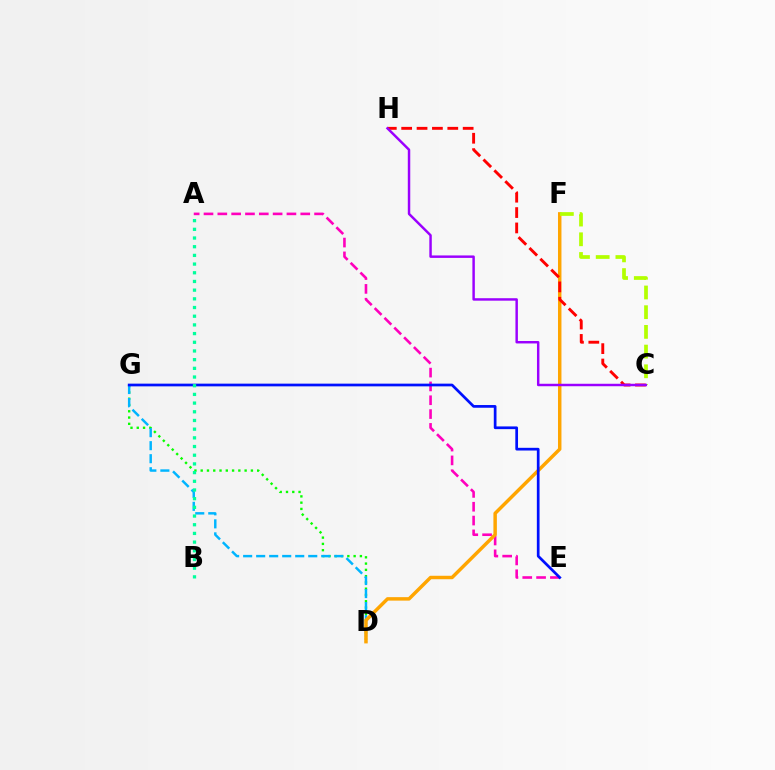{('A', 'E'): [{'color': '#ff00bd', 'line_style': 'dashed', 'thickness': 1.88}], ('D', 'G'): [{'color': '#08ff00', 'line_style': 'dotted', 'thickness': 1.7}, {'color': '#00b5ff', 'line_style': 'dashed', 'thickness': 1.77}], ('D', 'F'): [{'color': '#ffa500', 'line_style': 'solid', 'thickness': 2.49}], ('E', 'G'): [{'color': '#0010ff', 'line_style': 'solid', 'thickness': 1.95}], ('C', 'H'): [{'color': '#ff0000', 'line_style': 'dashed', 'thickness': 2.09}, {'color': '#9b00ff', 'line_style': 'solid', 'thickness': 1.77}], ('C', 'F'): [{'color': '#b3ff00', 'line_style': 'dashed', 'thickness': 2.68}], ('A', 'B'): [{'color': '#00ff9d', 'line_style': 'dotted', 'thickness': 2.36}]}